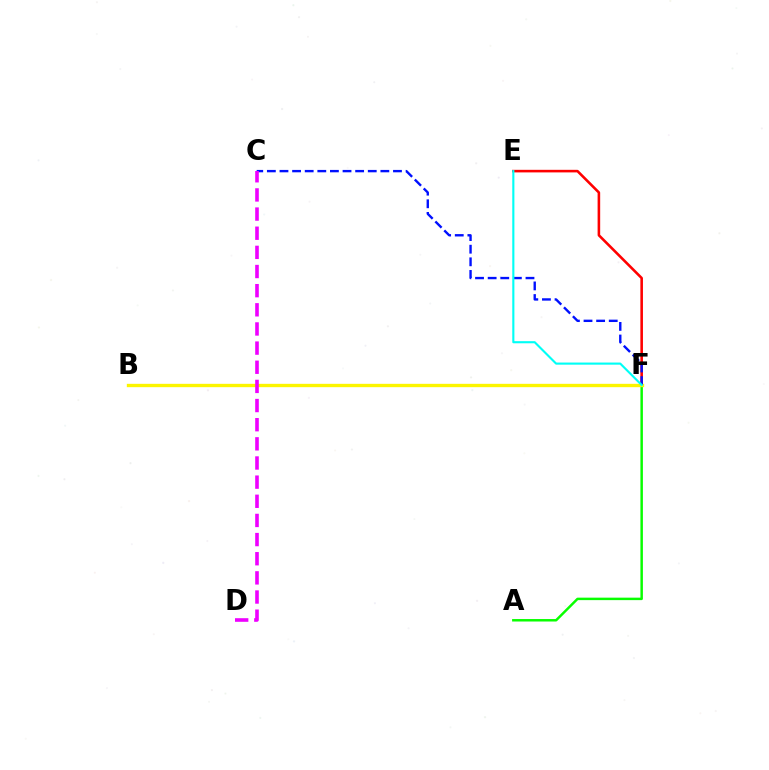{('A', 'F'): [{'color': '#08ff00', 'line_style': 'solid', 'thickness': 1.78}], ('E', 'F'): [{'color': '#ff0000', 'line_style': 'solid', 'thickness': 1.86}, {'color': '#00fff6', 'line_style': 'solid', 'thickness': 1.53}], ('B', 'F'): [{'color': '#fcf500', 'line_style': 'solid', 'thickness': 2.41}], ('C', 'F'): [{'color': '#0010ff', 'line_style': 'dashed', 'thickness': 1.71}], ('C', 'D'): [{'color': '#ee00ff', 'line_style': 'dashed', 'thickness': 2.6}]}